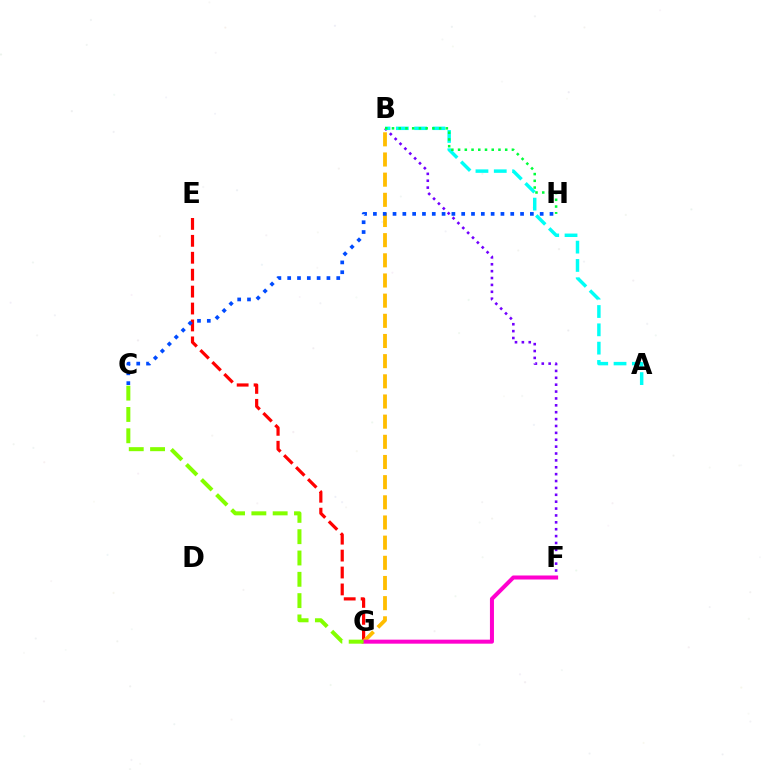{('E', 'G'): [{'color': '#ff0000', 'line_style': 'dashed', 'thickness': 2.3}], ('B', 'F'): [{'color': '#7200ff', 'line_style': 'dotted', 'thickness': 1.87}], ('B', 'G'): [{'color': '#ffbd00', 'line_style': 'dashed', 'thickness': 2.74}], ('A', 'B'): [{'color': '#00fff6', 'line_style': 'dashed', 'thickness': 2.49}], ('F', 'G'): [{'color': '#ff00cf', 'line_style': 'solid', 'thickness': 2.89}], ('B', 'H'): [{'color': '#00ff39', 'line_style': 'dotted', 'thickness': 1.83}], ('C', 'G'): [{'color': '#84ff00', 'line_style': 'dashed', 'thickness': 2.9}], ('C', 'H'): [{'color': '#004bff', 'line_style': 'dotted', 'thickness': 2.67}]}